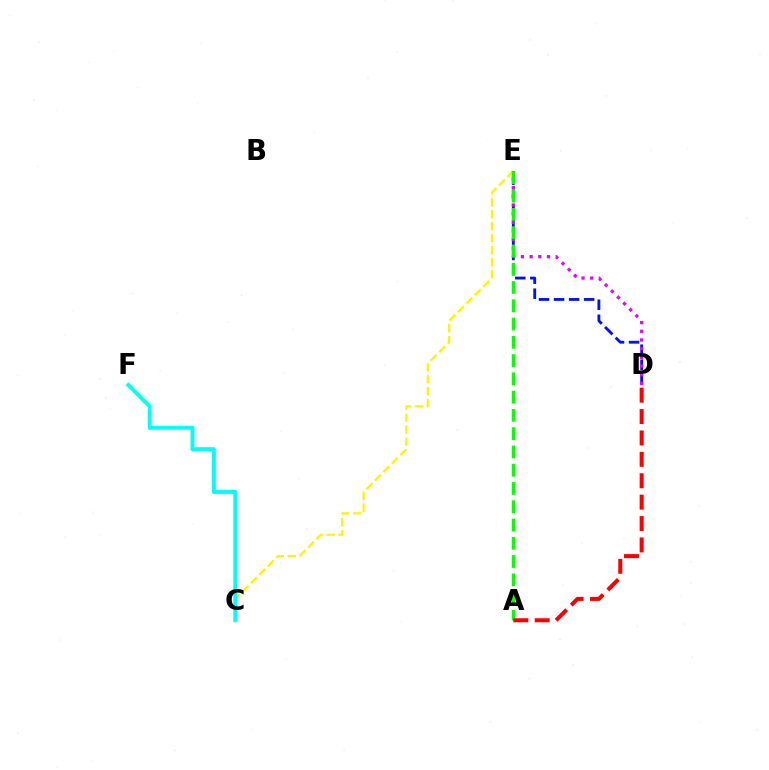{('D', 'E'): [{'color': '#0010ff', 'line_style': 'dashed', 'thickness': 2.04}, {'color': '#ee00ff', 'line_style': 'dotted', 'thickness': 2.36}], ('C', 'E'): [{'color': '#fcf500', 'line_style': 'dashed', 'thickness': 1.63}], ('A', 'E'): [{'color': '#08ff00', 'line_style': 'dashed', 'thickness': 2.48}], ('A', 'D'): [{'color': '#ff0000', 'line_style': 'dashed', 'thickness': 2.91}], ('C', 'F'): [{'color': '#00fff6', 'line_style': 'solid', 'thickness': 2.84}]}